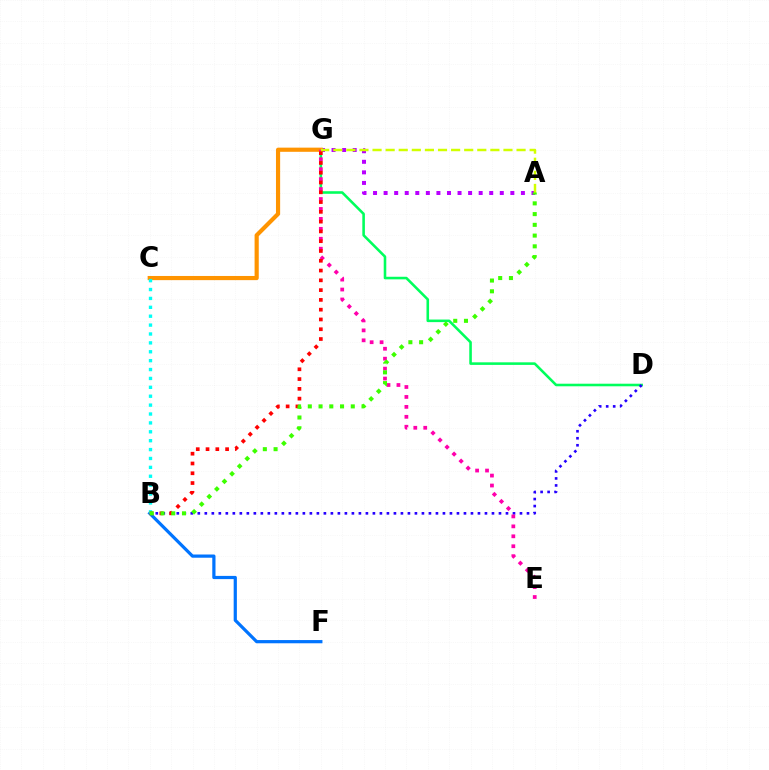{('A', 'G'): [{'color': '#b900ff', 'line_style': 'dotted', 'thickness': 2.87}, {'color': '#d1ff00', 'line_style': 'dashed', 'thickness': 1.78}], ('D', 'G'): [{'color': '#00ff5c', 'line_style': 'solid', 'thickness': 1.86}], ('C', 'G'): [{'color': '#ff9400', 'line_style': 'solid', 'thickness': 3.0}], ('B', 'D'): [{'color': '#2500ff', 'line_style': 'dotted', 'thickness': 1.9}], ('E', 'G'): [{'color': '#ff00ac', 'line_style': 'dotted', 'thickness': 2.7}], ('B', 'F'): [{'color': '#0074ff', 'line_style': 'solid', 'thickness': 2.31}], ('B', 'C'): [{'color': '#00fff6', 'line_style': 'dotted', 'thickness': 2.42}], ('B', 'G'): [{'color': '#ff0000', 'line_style': 'dotted', 'thickness': 2.66}], ('A', 'B'): [{'color': '#3dff00', 'line_style': 'dotted', 'thickness': 2.92}]}